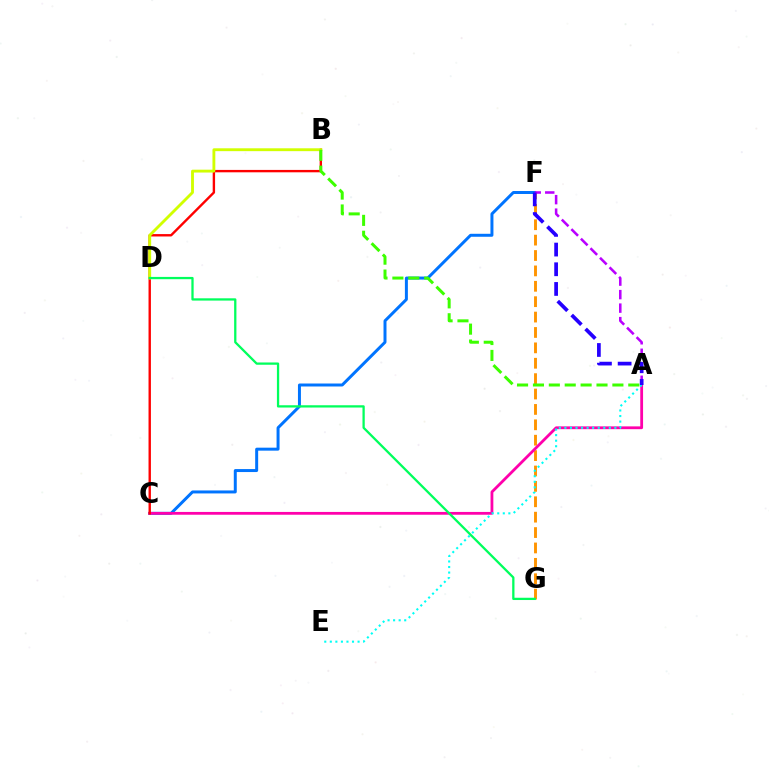{('C', 'F'): [{'color': '#0074ff', 'line_style': 'solid', 'thickness': 2.14}], ('F', 'G'): [{'color': '#ff9400', 'line_style': 'dashed', 'thickness': 2.09}], ('A', 'C'): [{'color': '#ff00ac', 'line_style': 'solid', 'thickness': 2.01}], ('B', 'C'): [{'color': '#ff0000', 'line_style': 'solid', 'thickness': 1.72}], ('A', 'E'): [{'color': '#00fff6', 'line_style': 'dotted', 'thickness': 1.51}], ('B', 'D'): [{'color': '#d1ff00', 'line_style': 'solid', 'thickness': 2.06}], ('D', 'G'): [{'color': '#00ff5c', 'line_style': 'solid', 'thickness': 1.64}], ('A', 'B'): [{'color': '#3dff00', 'line_style': 'dashed', 'thickness': 2.16}], ('A', 'F'): [{'color': '#b900ff', 'line_style': 'dashed', 'thickness': 1.83}, {'color': '#2500ff', 'line_style': 'dashed', 'thickness': 2.67}]}